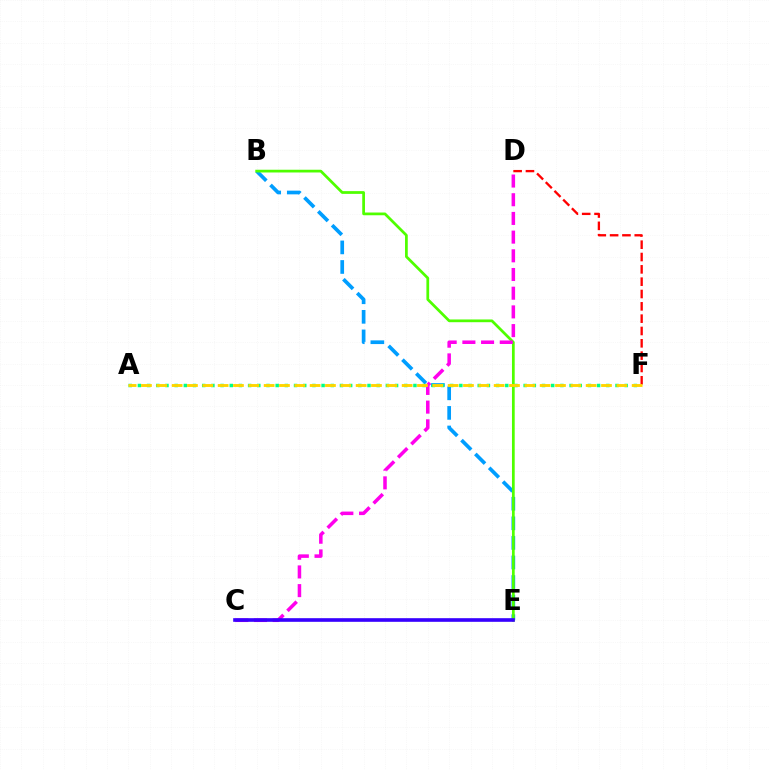{('B', 'E'): [{'color': '#009eff', 'line_style': 'dashed', 'thickness': 2.66}, {'color': '#4fff00', 'line_style': 'solid', 'thickness': 1.97}], ('A', 'F'): [{'color': '#00ff86', 'line_style': 'dotted', 'thickness': 2.5}, {'color': '#ffd500', 'line_style': 'dashed', 'thickness': 2.08}], ('C', 'D'): [{'color': '#ff00ed', 'line_style': 'dashed', 'thickness': 2.54}], ('C', 'E'): [{'color': '#3700ff', 'line_style': 'solid', 'thickness': 2.61}], ('D', 'F'): [{'color': '#ff0000', 'line_style': 'dashed', 'thickness': 1.67}]}